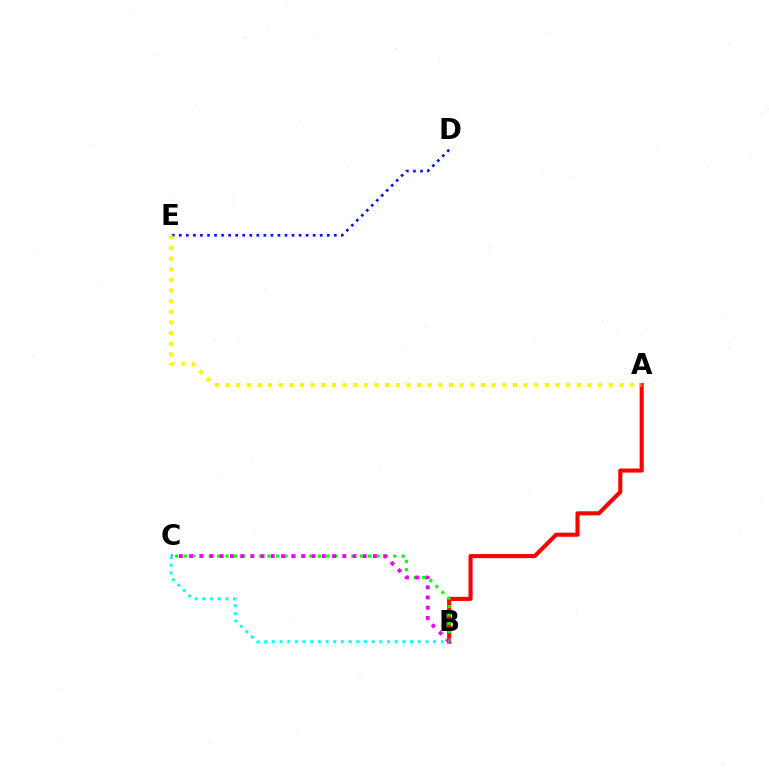{('D', 'E'): [{'color': '#0010ff', 'line_style': 'dotted', 'thickness': 1.91}], ('A', 'B'): [{'color': '#ff0000', 'line_style': 'solid', 'thickness': 2.94}], ('B', 'C'): [{'color': '#08ff00', 'line_style': 'dotted', 'thickness': 2.28}, {'color': '#ee00ff', 'line_style': 'dotted', 'thickness': 2.78}, {'color': '#00fff6', 'line_style': 'dotted', 'thickness': 2.09}], ('A', 'E'): [{'color': '#fcf500', 'line_style': 'dotted', 'thickness': 2.89}]}